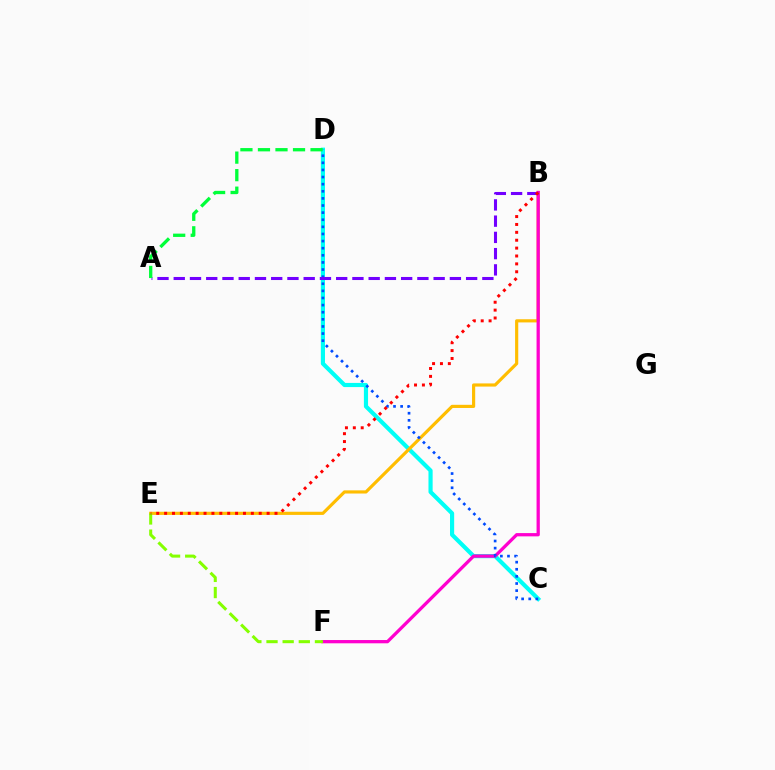{('C', 'D'): [{'color': '#00fff6', 'line_style': 'solid', 'thickness': 2.99}, {'color': '#004bff', 'line_style': 'dotted', 'thickness': 1.93}], ('B', 'E'): [{'color': '#ffbd00', 'line_style': 'solid', 'thickness': 2.28}, {'color': '#ff0000', 'line_style': 'dotted', 'thickness': 2.14}], ('B', 'F'): [{'color': '#ff00cf', 'line_style': 'solid', 'thickness': 2.35}], ('A', 'B'): [{'color': '#7200ff', 'line_style': 'dashed', 'thickness': 2.21}], ('A', 'D'): [{'color': '#00ff39', 'line_style': 'dashed', 'thickness': 2.38}], ('E', 'F'): [{'color': '#84ff00', 'line_style': 'dashed', 'thickness': 2.19}]}